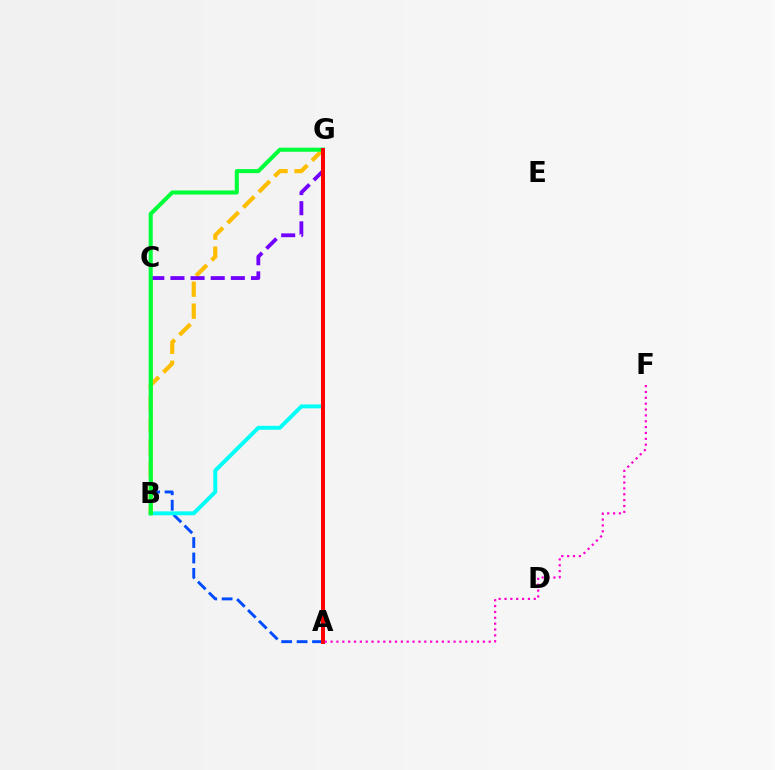{('A', 'C'): [{'color': '#004bff', 'line_style': 'dashed', 'thickness': 2.1}], ('B', 'G'): [{'color': '#ffbd00', 'line_style': 'dashed', 'thickness': 2.99}, {'color': '#00fff6', 'line_style': 'solid', 'thickness': 2.82}, {'color': '#00ff39', 'line_style': 'solid', 'thickness': 2.92}], ('B', 'C'): [{'color': '#84ff00', 'line_style': 'solid', 'thickness': 1.99}], ('C', 'G'): [{'color': '#7200ff', 'line_style': 'dashed', 'thickness': 2.74}], ('A', 'G'): [{'color': '#ff0000', 'line_style': 'solid', 'thickness': 2.87}], ('A', 'F'): [{'color': '#ff00cf', 'line_style': 'dotted', 'thickness': 1.59}]}